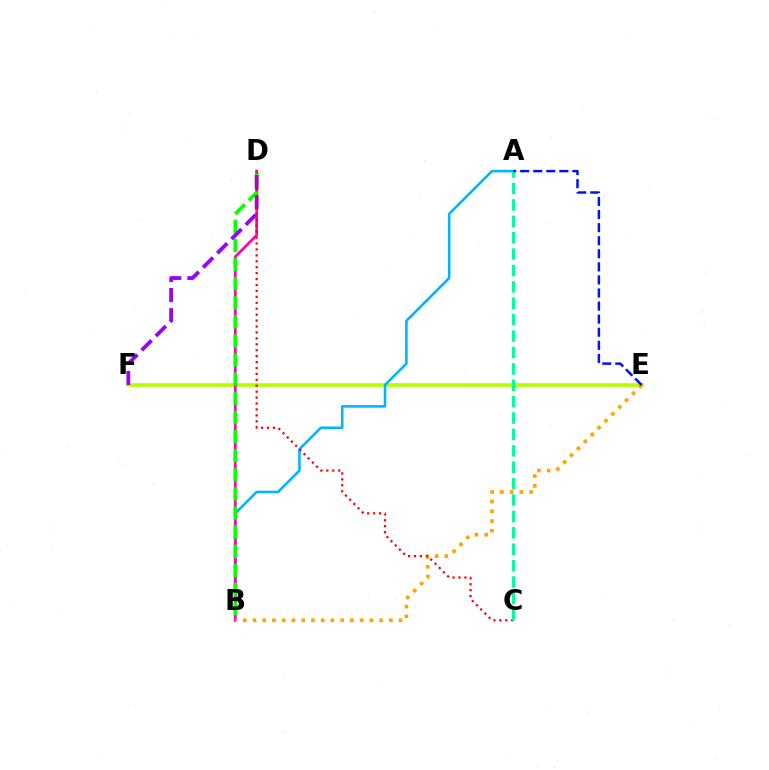{('E', 'F'): [{'color': '#b3ff00', 'line_style': 'solid', 'thickness': 2.63}], ('A', 'B'): [{'color': '#00b5ff', 'line_style': 'solid', 'thickness': 1.84}], ('B', 'D'): [{'color': '#ff00bd', 'line_style': 'solid', 'thickness': 1.97}, {'color': '#08ff00', 'line_style': 'dashed', 'thickness': 2.6}], ('D', 'F'): [{'color': '#9b00ff', 'line_style': 'dashed', 'thickness': 2.73}], ('B', 'E'): [{'color': '#ffa500', 'line_style': 'dotted', 'thickness': 2.65}], ('C', 'D'): [{'color': '#ff0000', 'line_style': 'dotted', 'thickness': 1.61}], ('A', 'C'): [{'color': '#00ff9d', 'line_style': 'dashed', 'thickness': 2.23}], ('A', 'E'): [{'color': '#0010ff', 'line_style': 'dashed', 'thickness': 1.78}]}